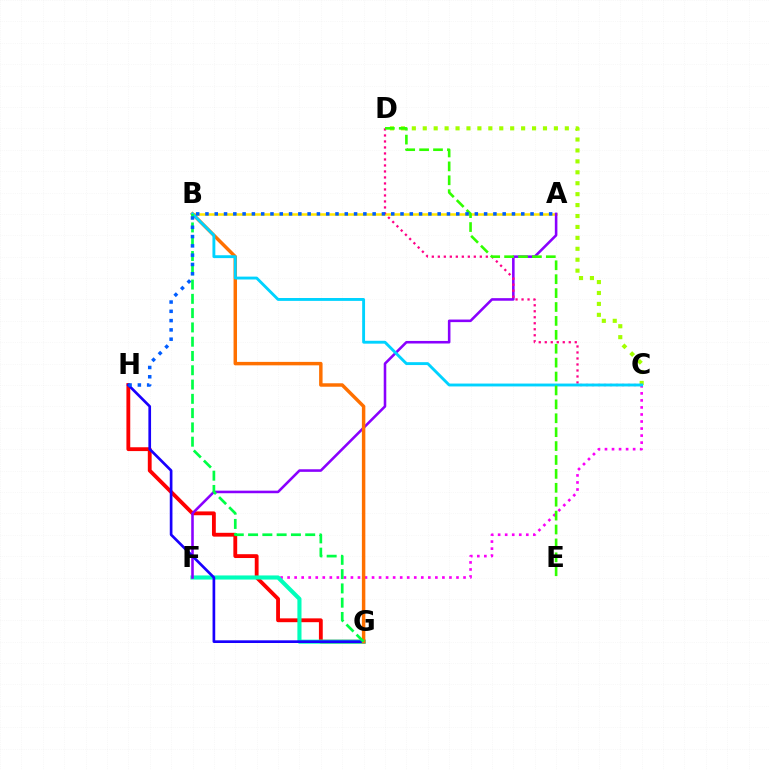{('C', 'F'): [{'color': '#fa00f9', 'line_style': 'dotted', 'thickness': 1.91}], ('G', 'H'): [{'color': '#ff0000', 'line_style': 'solid', 'thickness': 2.76}, {'color': '#1900ff', 'line_style': 'solid', 'thickness': 1.93}], ('A', 'B'): [{'color': '#ffe600', 'line_style': 'solid', 'thickness': 1.81}], ('F', 'G'): [{'color': '#00ffbb', 'line_style': 'solid', 'thickness': 2.96}], ('A', 'F'): [{'color': '#8a00ff', 'line_style': 'solid', 'thickness': 1.85}], ('C', 'D'): [{'color': '#a2ff00', 'line_style': 'dotted', 'thickness': 2.97}, {'color': '#ff0088', 'line_style': 'dotted', 'thickness': 1.63}], ('B', 'G'): [{'color': '#ff7000', 'line_style': 'solid', 'thickness': 2.49}, {'color': '#00ff45', 'line_style': 'dashed', 'thickness': 1.94}], ('B', 'C'): [{'color': '#00d3ff', 'line_style': 'solid', 'thickness': 2.07}], ('D', 'E'): [{'color': '#31ff00', 'line_style': 'dashed', 'thickness': 1.89}], ('A', 'H'): [{'color': '#005dff', 'line_style': 'dotted', 'thickness': 2.52}]}